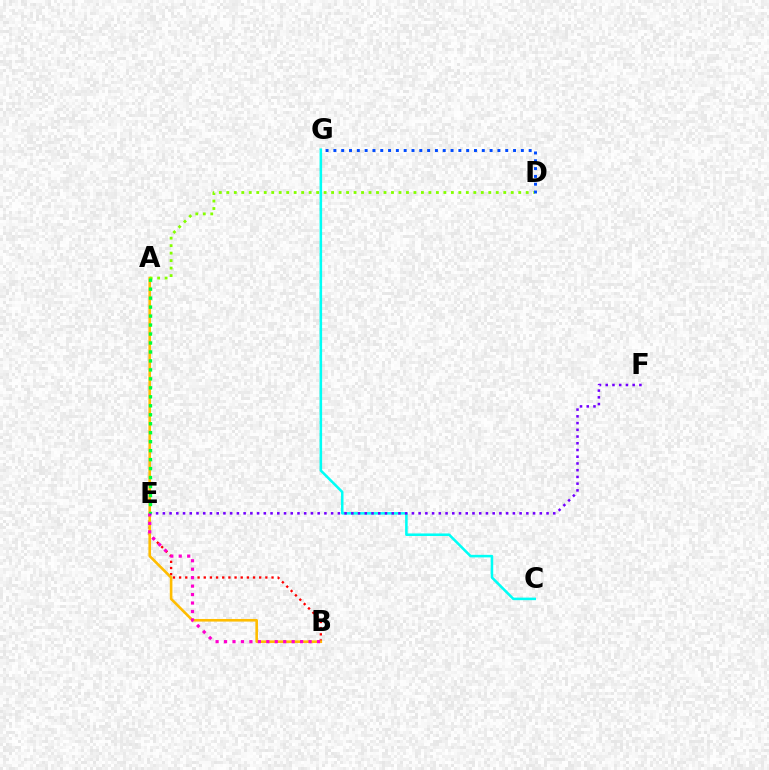{('B', 'E'): [{'color': '#ff0000', 'line_style': 'dotted', 'thickness': 1.67}, {'color': '#ff00cf', 'line_style': 'dotted', 'thickness': 2.3}], ('A', 'B'): [{'color': '#ffbd00', 'line_style': 'solid', 'thickness': 1.88}], ('C', 'G'): [{'color': '#00fff6', 'line_style': 'solid', 'thickness': 1.84}], ('E', 'F'): [{'color': '#7200ff', 'line_style': 'dotted', 'thickness': 1.83}], ('A', 'D'): [{'color': '#84ff00', 'line_style': 'dotted', 'thickness': 2.03}], ('A', 'E'): [{'color': '#00ff39', 'line_style': 'dotted', 'thickness': 2.44}], ('D', 'G'): [{'color': '#004bff', 'line_style': 'dotted', 'thickness': 2.12}]}